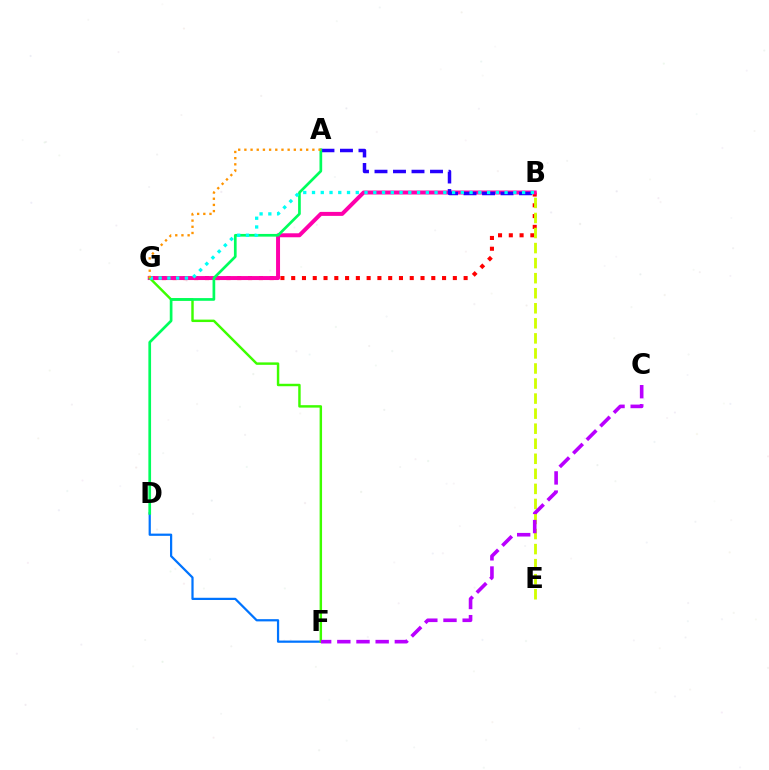{('B', 'G'): [{'color': '#ff0000', 'line_style': 'dotted', 'thickness': 2.93}, {'color': '#ff00ac', 'line_style': 'solid', 'thickness': 2.87}, {'color': '#00fff6', 'line_style': 'dotted', 'thickness': 2.38}], ('A', 'B'): [{'color': '#2500ff', 'line_style': 'dashed', 'thickness': 2.51}], ('D', 'F'): [{'color': '#0074ff', 'line_style': 'solid', 'thickness': 1.61}], ('B', 'E'): [{'color': '#d1ff00', 'line_style': 'dashed', 'thickness': 2.04}], ('F', 'G'): [{'color': '#3dff00', 'line_style': 'solid', 'thickness': 1.76}], ('A', 'D'): [{'color': '#00ff5c', 'line_style': 'solid', 'thickness': 1.94}], ('C', 'F'): [{'color': '#b900ff', 'line_style': 'dashed', 'thickness': 2.6}], ('A', 'G'): [{'color': '#ff9400', 'line_style': 'dotted', 'thickness': 1.68}]}